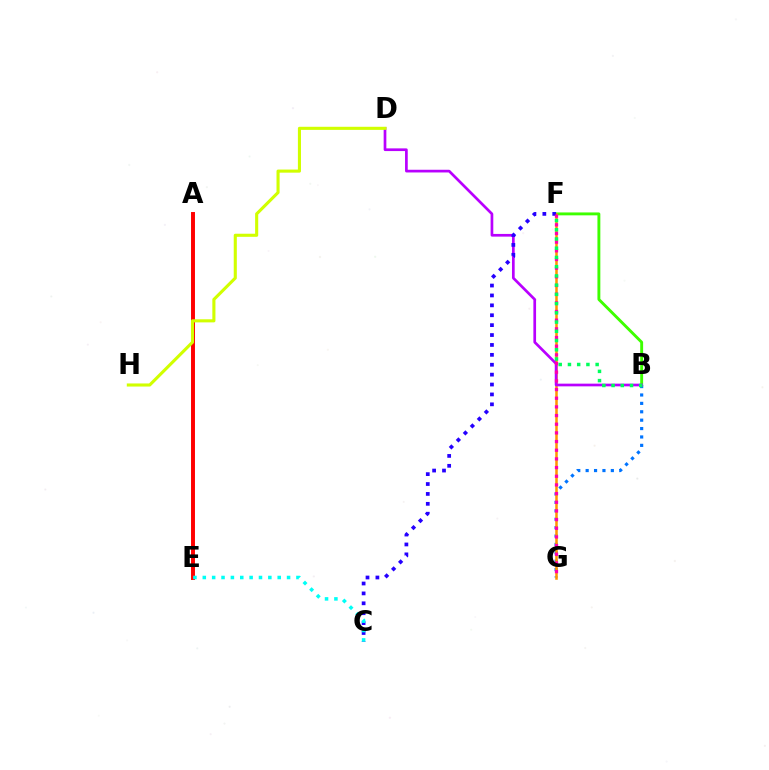{('B', 'F'): [{'color': '#3dff00', 'line_style': 'solid', 'thickness': 2.08}, {'color': '#00ff5c', 'line_style': 'dotted', 'thickness': 2.51}], ('B', 'G'): [{'color': '#0074ff', 'line_style': 'dotted', 'thickness': 2.28}], ('F', 'G'): [{'color': '#ff9400', 'line_style': 'solid', 'thickness': 1.82}, {'color': '#ff00ac', 'line_style': 'dotted', 'thickness': 2.36}], ('B', 'D'): [{'color': '#b900ff', 'line_style': 'solid', 'thickness': 1.94}], ('C', 'F'): [{'color': '#2500ff', 'line_style': 'dotted', 'thickness': 2.69}], ('A', 'E'): [{'color': '#ff0000', 'line_style': 'solid', 'thickness': 2.83}], ('C', 'E'): [{'color': '#00fff6', 'line_style': 'dotted', 'thickness': 2.54}], ('D', 'H'): [{'color': '#d1ff00', 'line_style': 'solid', 'thickness': 2.23}]}